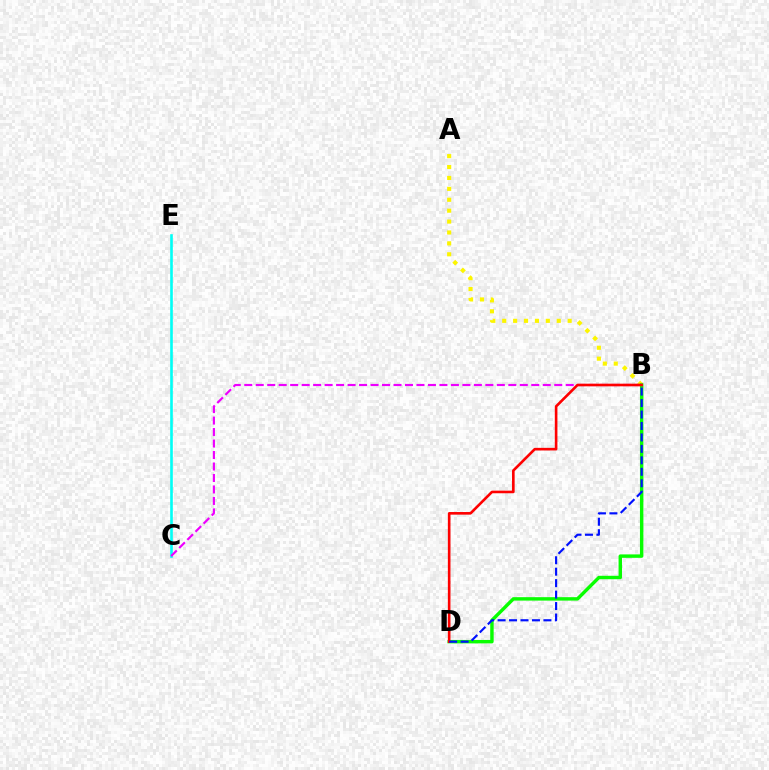{('A', 'B'): [{'color': '#fcf500', 'line_style': 'dotted', 'thickness': 2.96}], ('B', 'D'): [{'color': '#08ff00', 'line_style': 'solid', 'thickness': 2.47}, {'color': '#ff0000', 'line_style': 'solid', 'thickness': 1.89}, {'color': '#0010ff', 'line_style': 'dashed', 'thickness': 1.56}], ('C', 'E'): [{'color': '#00fff6', 'line_style': 'solid', 'thickness': 1.88}], ('B', 'C'): [{'color': '#ee00ff', 'line_style': 'dashed', 'thickness': 1.56}]}